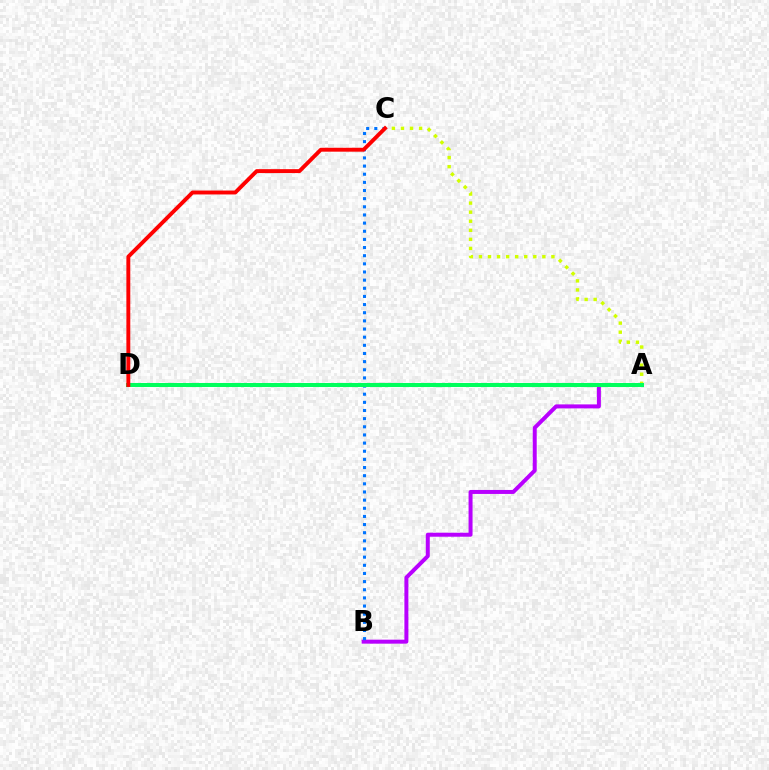{('A', 'B'): [{'color': '#b900ff', 'line_style': 'solid', 'thickness': 2.87}], ('B', 'C'): [{'color': '#0074ff', 'line_style': 'dotted', 'thickness': 2.21}], ('A', 'C'): [{'color': '#d1ff00', 'line_style': 'dotted', 'thickness': 2.46}], ('A', 'D'): [{'color': '#00ff5c', 'line_style': 'solid', 'thickness': 2.9}], ('C', 'D'): [{'color': '#ff0000', 'line_style': 'solid', 'thickness': 2.81}]}